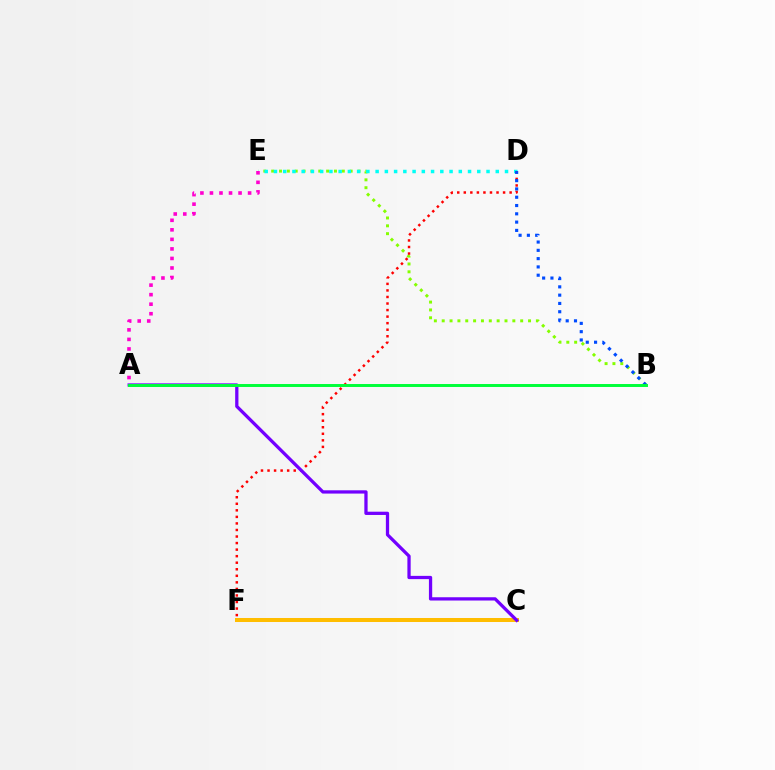{('C', 'F'): [{'color': '#ffbd00', 'line_style': 'solid', 'thickness': 2.89}], ('B', 'E'): [{'color': '#84ff00', 'line_style': 'dotted', 'thickness': 2.13}], ('D', 'E'): [{'color': '#00fff6', 'line_style': 'dotted', 'thickness': 2.51}], ('D', 'F'): [{'color': '#ff0000', 'line_style': 'dotted', 'thickness': 1.78}], ('A', 'C'): [{'color': '#7200ff', 'line_style': 'solid', 'thickness': 2.35}], ('B', 'D'): [{'color': '#004bff', 'line_style': 'dotted', 'thickness': 2.25}], ('A', 'E'): [{'color': '#ff00cf', 'line_style': 'dotted', 'thickness': 2.59}], ('A', 'B'): [{'color': '#00ff39', 'line_style': 'solid', 'thickness': 2.13}]}